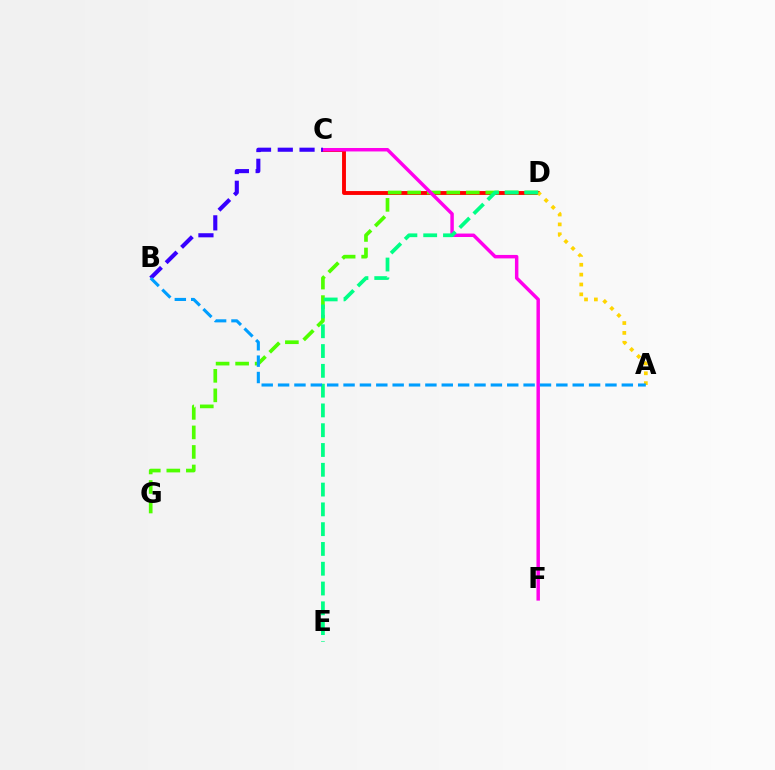{('C', 'D'): [{'color': '#ff0000', 'line_style': 'solid', 'thickness': 2.8}], ('D', 'G'): [{'color': '#4fff00', 'line_style': 'dashed', 'thickness': 2.65}], ('C', 'F'): [{'color': '#ff00ed', 'line_style': 'solid', 'thickness': 2.49}], ('B', 'C'): [{'color': '#3700ff', 'line_style': 'dashed', 'thickness': 2.96}], ('A', 'D'): [{'color': '#ffd500', 'line_style': 'dotted', 'thickness': 2.68}], ('D', 'E'): [{'color': '#00ff86', 'line_style': 'dashed', 'thickness': 2.69}], ('A', 'B'): [{'color': '#009eff', 'line_style': 'dashed', 'thickness': 2.22}]}